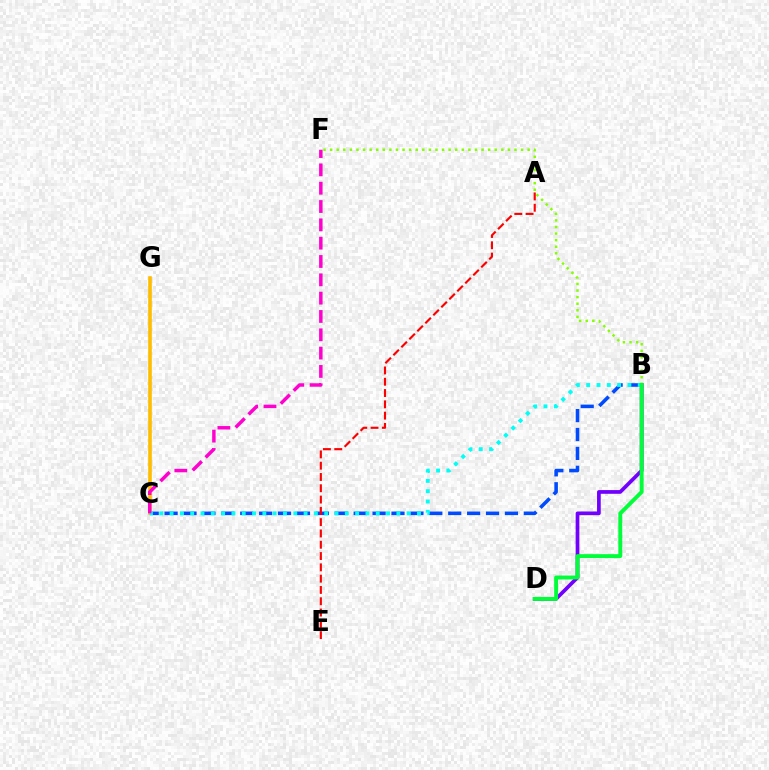{('B', 'F'): [{'color': '#84ff00', 'line_style': 'dotted', 'thickness': 1.79}], ('B', 'C'): [{'color': '#004bff', 'line_style': 'dashed', 'thickness': 2.57}, {'color': '#00fff6', 'line_style': 'dotted', 'thickness': 2.8}], ('A', 'E'): [{'color': '#ff0000', 'line_style': 'dashed', 'thickness': 1.53}], ('B', 'D'): [{'color': '#7200ff', 'line_style': 'solid', 'thickness': 2.67}, {'color': '#00ff39', 'line_style': 'solid', 'thickness': 2.82}], ('C', 'G'): [{'color': '#ffbd00', 'line_style': 'solid', 'thickness': 2.61}], ('C', 'F'): [{'color': '#ff00cf', 'line_style': 'dashed', 'thickness': 2.49}]}